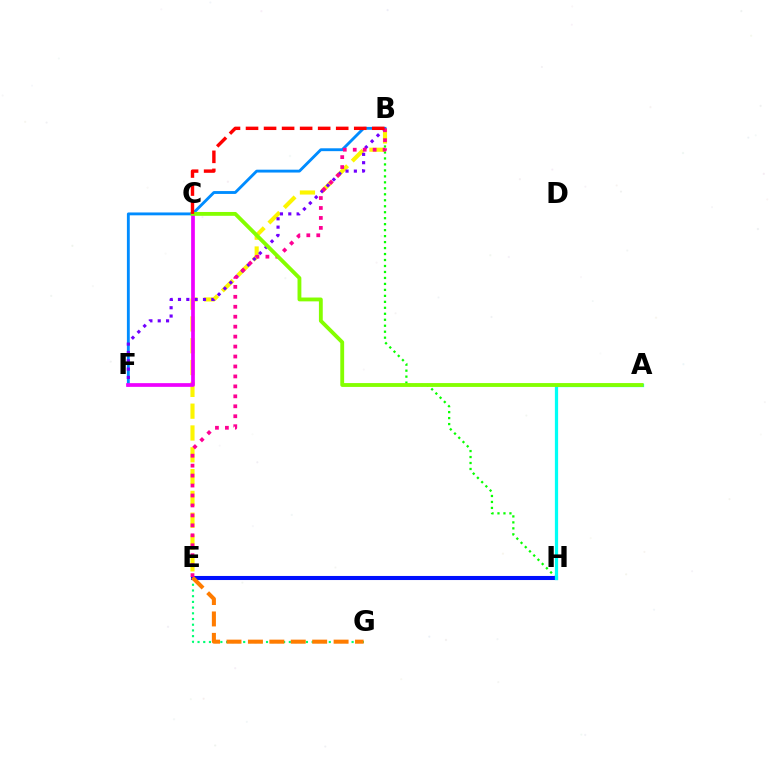{('E', 'G'): [{'color': '#00ff74', 'line_style': 'dotted', 'thickness': 1.55}, {'color': '#ff7c00', 'line_style': 'dashed', 'thickness': 2.91}], ('B', 'H'): [{'color': '#08ff00', 'line_style': 'dotted', 'thickness': 1.62}], ('B', 'E'): [{'color': '#fcf500', 'line_style': 'dashed', 'thickness': 2.96}, {'color': '#ff0094', 'line_style': 'dotted', 'thickness': 2.7}], ('B', 'F'): [{'color': '#008cff', 'line_style': 'solid', 'thickness': 2.06}, {'color': '#7200ff', 'line_style': 'dotted', 'thickness': 2.26}], ('E', 'H'): [{'color': '#0010ff', 'line_style': 'solid', 'thickness': 2.93}], ('A', 'H'): [{'color': '#00fff6', 'line_style': 'solid', 'thickness': 2.33}], ('C', 'F'): [{'color': '#ee00ff', 'line_style': 'solid', 'thickness': 2.67}], ('A', 'C'): [{'color': '#84ff00', 'line_style': 'solid', 'thickness': 2.77}], ('B', 'C'): [{'color': '#ff0000', 'line_style': 'dashed', 'thickness': 2.45}]}